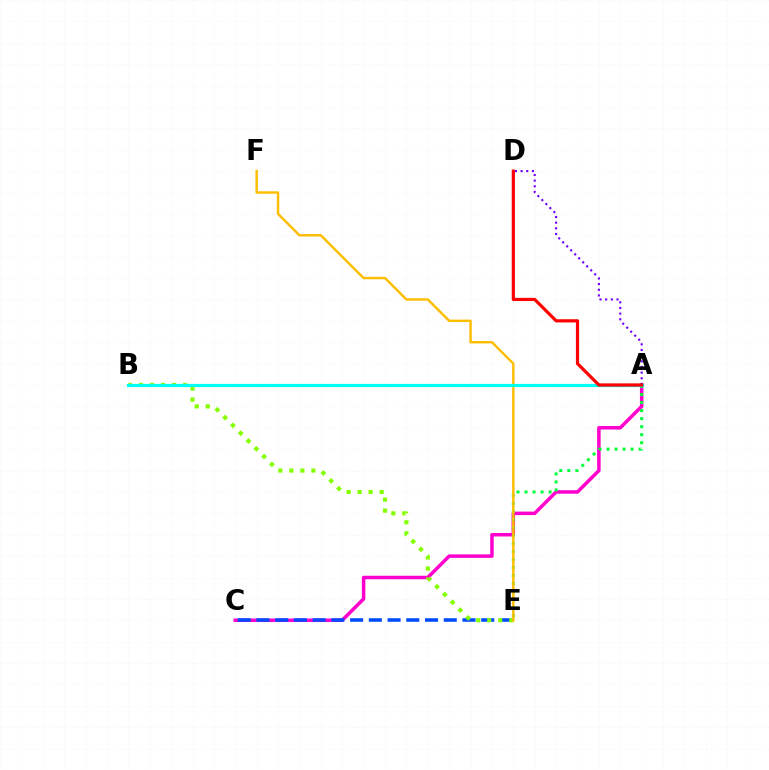{('A', 'C'): [{'color': '#ff00cf', 'line_style': 'solid', 'thickness': 2.52}], ('C', 'E'): [{'color': '#004bff', 'line_style': 'dashed', 'thickness': 2.54}], ('A', 'E'): [{'color': '#00ff39', 'line_style': 'dotted', 'thickness': 2.18}], ('B', 'E'): [{'color': '#84ff00', 'line_style': 'dotted', 'thickness': 2.99}], ('A', 'D'): [{'color': '#7200ff', 'line_style': 'dotted', 'thickness': 1.54}, {'color': '#ff0000', 'line_style': 'solid', 'thickness': 2.3}], ('E', 'F'): [{'color': '#ffbd00', 'line_style': 'solid', 'thickness': 1.75}], ('A', 'B'): [{'color': '#00fff6', 'line_style': 'solid', 'thickness': 2.3}]}